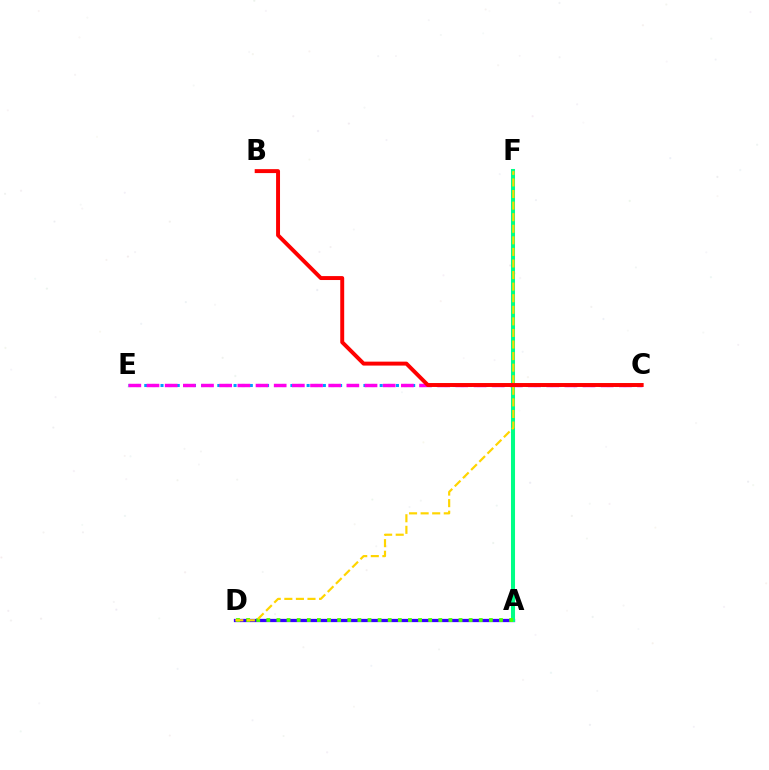{('C', 'E'): [{'color': '#009eff', 'line_style': 'dotted', 'thickness': 2.21}, {'color': '#ff00ed', 'line_style': 'dashed', 'thickness': 2.47}], ('A', 'D'): [{'color': '#3700ff', 'line_style': 'solid', 'thickness': 2.34}, {'color': '#4fff00', 'line_style': 'dotted', 'thickness': 2.75}], ('A', 'F'): [{'color': '#00ff86', 'line_style': 'solid', 'thickness': 2.91}], ('D', 'F'): [{'color': '#ffd500', 'line_style': 'dashed', 'thickness': 1.57}], ('B', 'C'): [{'color': '#ff0000', 'line_style': 'solid', 'thickness': 2.84}]}